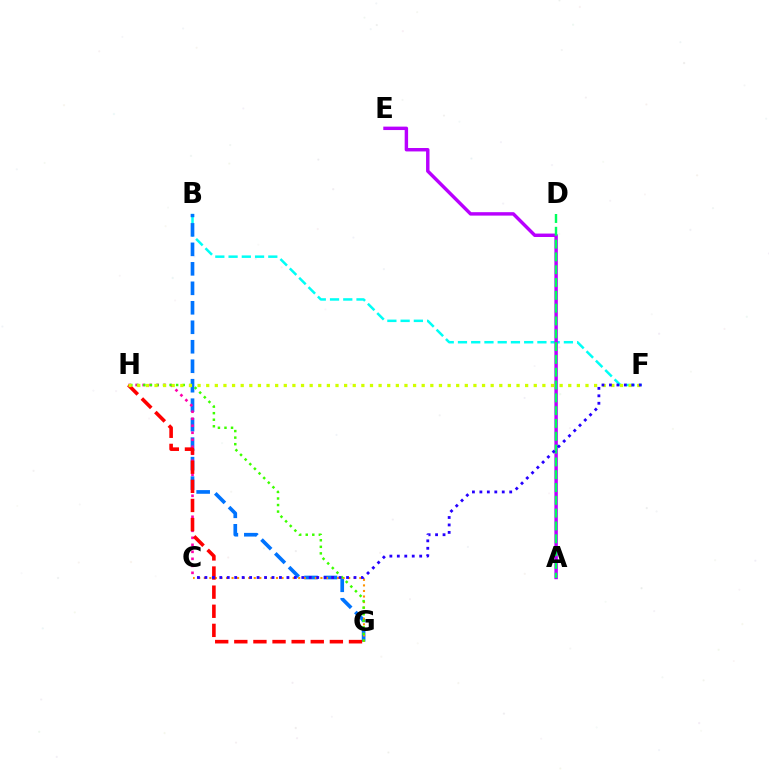{('B', 'F'): [{'color': '#00fff6', 'line_style': 'dashed', 'thickness': 1.8}], ('B', 'G'): [{'color': '#0074ff', 'line_style': 'dashed', 'thickness': 2.65}], ('C', 'G'): [{'color': '#ff9400', 'line_style': 'dotted', 'thickness': 1.51}], ('C', 'H'): [{'color': '#ff00ac', 'line_style': 'dotted', 'thickness': 1.9}], ('A', 'E'): [{'color': '#b900ff', 'line_style': 'solid', 'thickness': 2.47}], ('G', 'H'): [{'color': '#3dff00', 'line_style': 'dotted', 'thickness': 1.78}, {'color': '#ff0000', 'line_style': 'dashed', 'thickness': 2.6}], ('A', 'D'): [{'color': '#00ff5c', 'line_style': 'dashed', 'thickness': 1.74}], ('F', 'H'): [{'color': '#d1ff00', 'line_style': 'dotted', 'thickness': 2.34}], ('C', 'F'): [{'color': '#2500ff', 'line_style': 'dotted', 'thickness': 2.03}]}